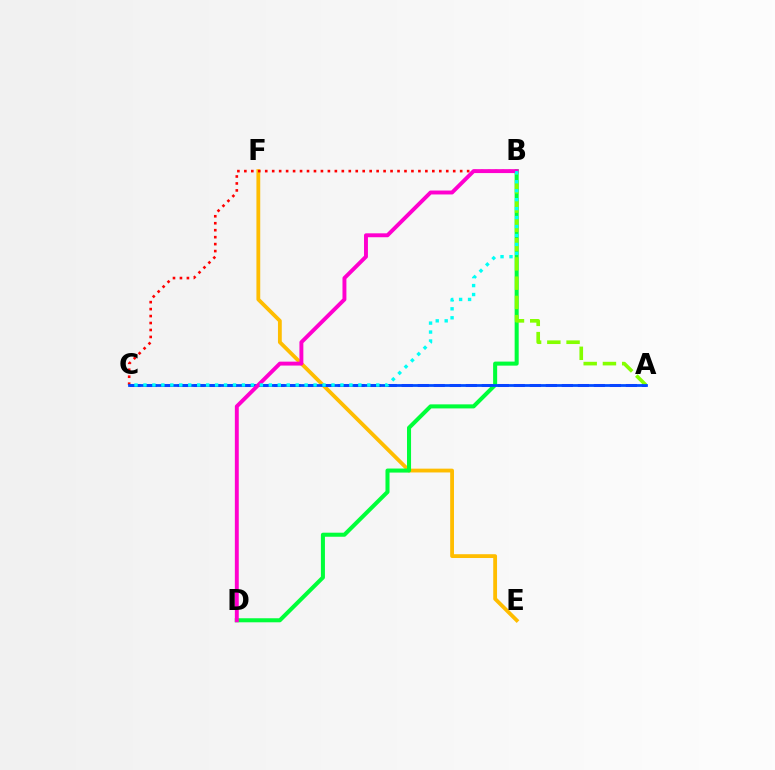{('E', 'F'): [{'color': '#ffbd00', 'line_style': 'solid', 'thickness': 2.74}], ('A', 'C'): [{'color': '#7200ff', 'line_style': 'dashed', 'thickness': 2.18}, {'color': '#004bff', 'line_style': 'solid', 'thickness': 1.99}], ('B', 'C'): [{'color': '#ff0000', 'line_style': 'dotted', 'thickness': 1.89}, {'color': '#00fff6', 'line_style': 'dotted', 'thickness': 2.43}], ('B', 'D'): [{'color': '#00ff39', 'line_style': 'solid', 'thickness': 2.91}, {'color': '#ff00cf', 'line_style': 'solid', 'thickness': 2.82}], ('A', 'B'): [{'color': '#84ff00', 'line_style': 'dashed', 'thickness': 2.61}]}